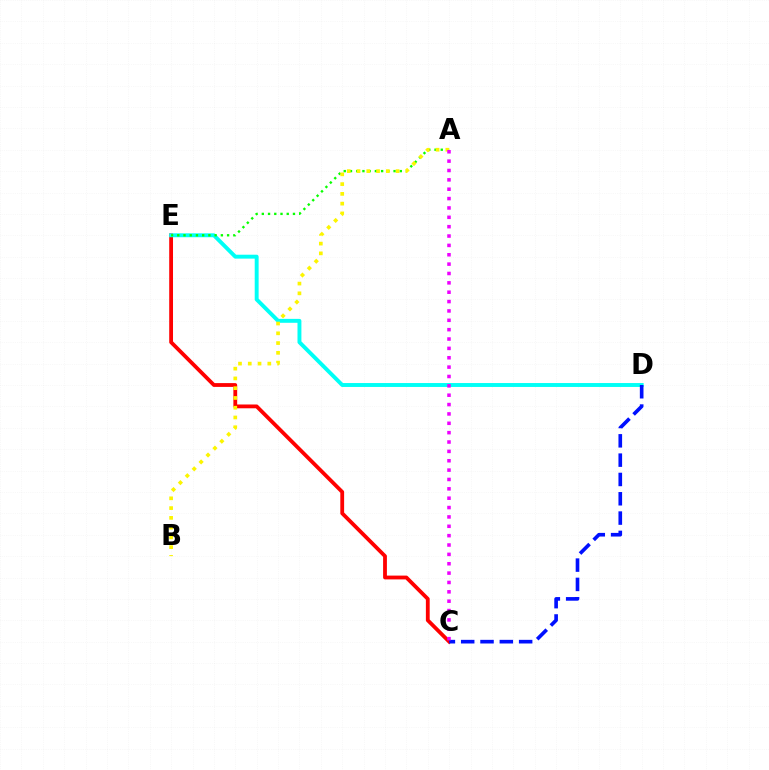{('C', 'E'): [{'color': '#ff0000', 'line_style': 'solid', 'thickness': 2.74}], ('D', 'E'): [{'color': '#00fff6', 'line_style': 'solid', 'thickness': 2.82}], ('A', 'E'): [{'color': '#08ff00', 'line_style': 'dotted', 'thickness': 1.69}], ('C', 'D'): [{'color': '#0010ff', 'line_style': 'dashed', 'thickness': 2.62}], ('A', 'B'): [{'color': '#fcf500', 'line_style': 'dotted', 'thickness': 2.65}], ('A', 'C'): [{'color': '#ee00ff', 'line_style': 'dotted', 'thickness': 2.54}]}